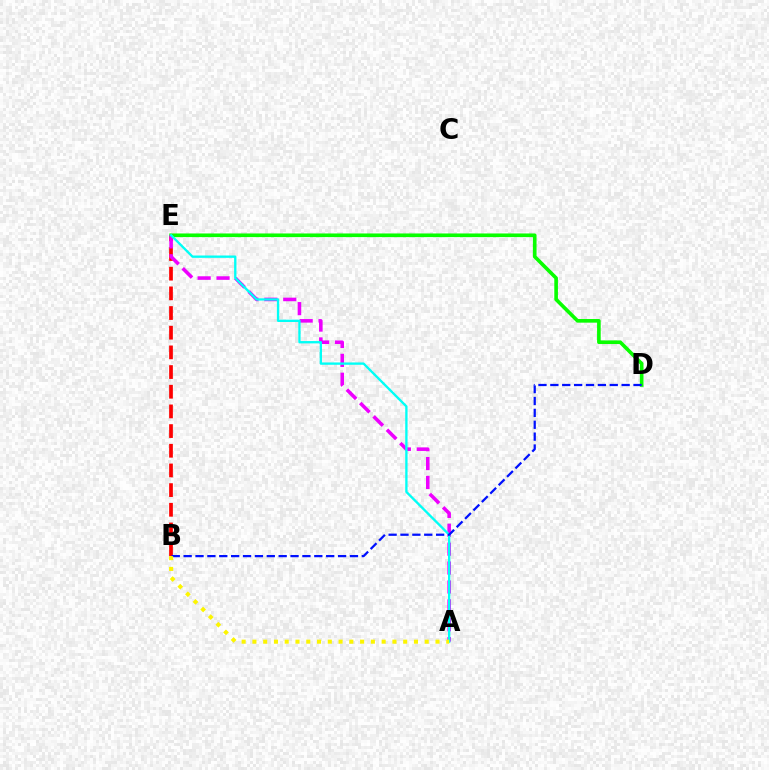{('B', 'E'): [{'color': '#ff0000', 'line_style': 'dashed', 'thickness': 2.67}], ('D', 'E'): [{'color': '#08ff00', 'line_style': 'solid', 'thickness': 2.62}], ('A', 'E'): [{'color': '#ee00ff', 'line_style': 'dashed', 'thickness': 2.57}, {'color': '#00fff6', 'line_style': 'solid', 'thickness': 1.68}], ('B', 'D'): [{'color': '#0010ff', 'line_style': 'dashed', 'thickness': 1.61}], ('A', 'B'): [{'color': '#fcf500', 'line_style': 'dotted', 'thickness': 2.93}]}